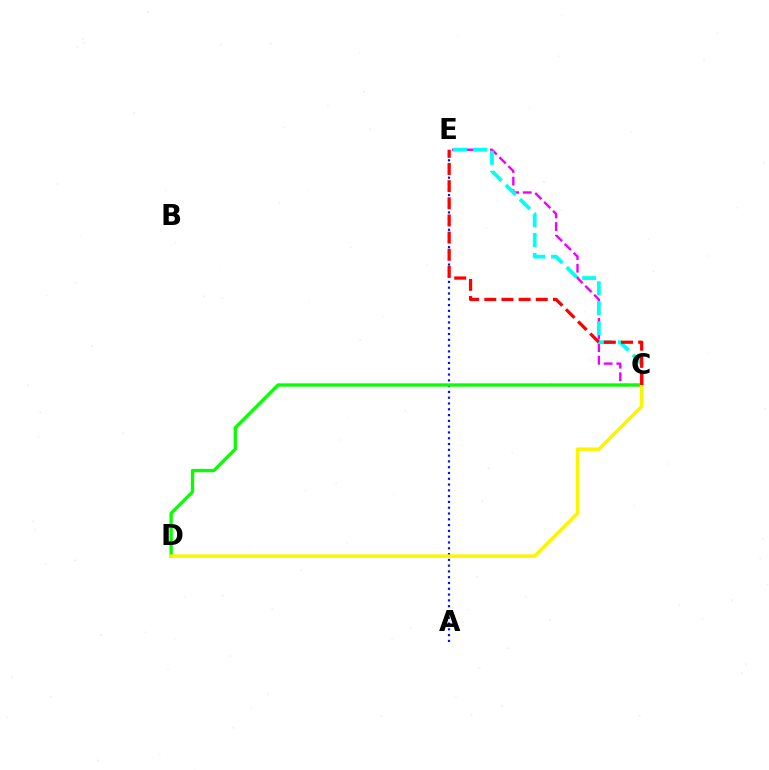{('C', 'E'): [{'color': '#ee00ff', 'line_style': 'dashed', 'thickness': 1.71}, {'color': '#00fff6', 'line_style': 'dashed', 'thickness': 2.72}, {'color': '#ff0000', 'line_style': 'dashed', 'thickness': 2.33}], ('A', 'E'): [{'color': '#0010ff', 'line_style': 'dotted', 'thickness': 1.57}], ('C', 'D'): [{'color': '#08ff00', 'line_style': 'solid', 'thickness': 2.39}, {'color': '#fcf500', 'line_style': 'solid', 'thickness': 2.52}]}